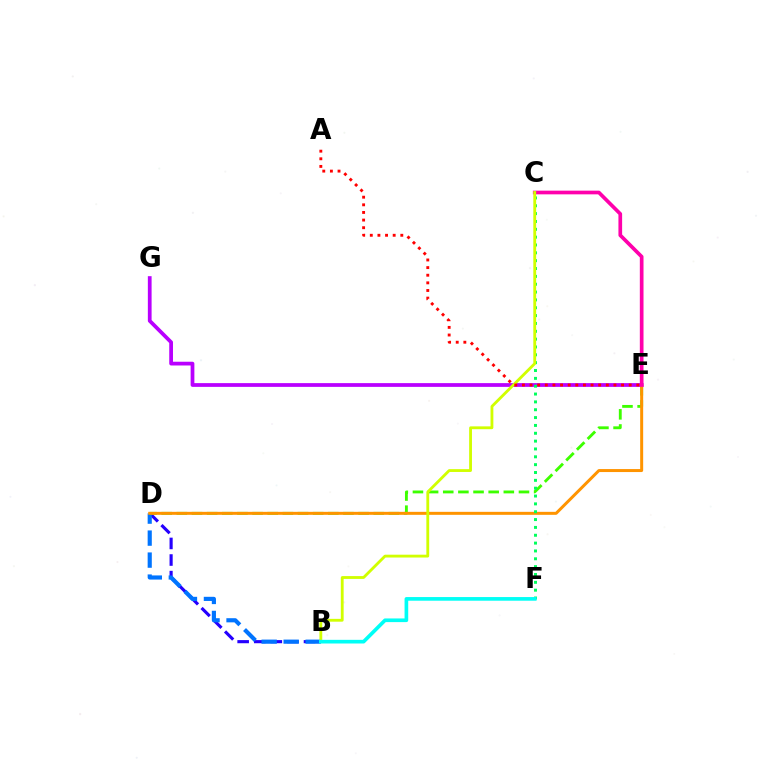{('B', 'D'): [{'color': '#2500ff', 'line_style': 'dashed', 'thickness': 2.25}, {'color': '#0074ff', 'line_style': 'dashed', 'thickness': 2.99}], ('D', 'E'): [{'color': '#3dff00', 'line_style': 'dashed', 'thickness': 2.06}, {'color': '#ff9400', 'line_style': 'solid', 'thickness': 2.15}], ('E', 'G'): [{'color': '#b900ff', 'line_style': 'solid', 'thickness': 2.7}], ('C', 'E'): [{'color': '#ff00ac', 'line_style': 'solid', 'thickness': 2.66}], ('C', 'F'): [{'color': '#00ff5c', 'line_style': 'dotted', 'thickness': 2.13}], ('B', 'C'): [{'color': '#d1ff00', 'line_style': 'solid', 'thickness': 2.04}], ('B', 'F'): [{'color': '#00fff6', 'line_style': 'solid', 'thickness': 2.64}], ('A', 'E'): [{'color': '#ff0000', 'line_style': 'dotted', 'thickness': 2.07}]}